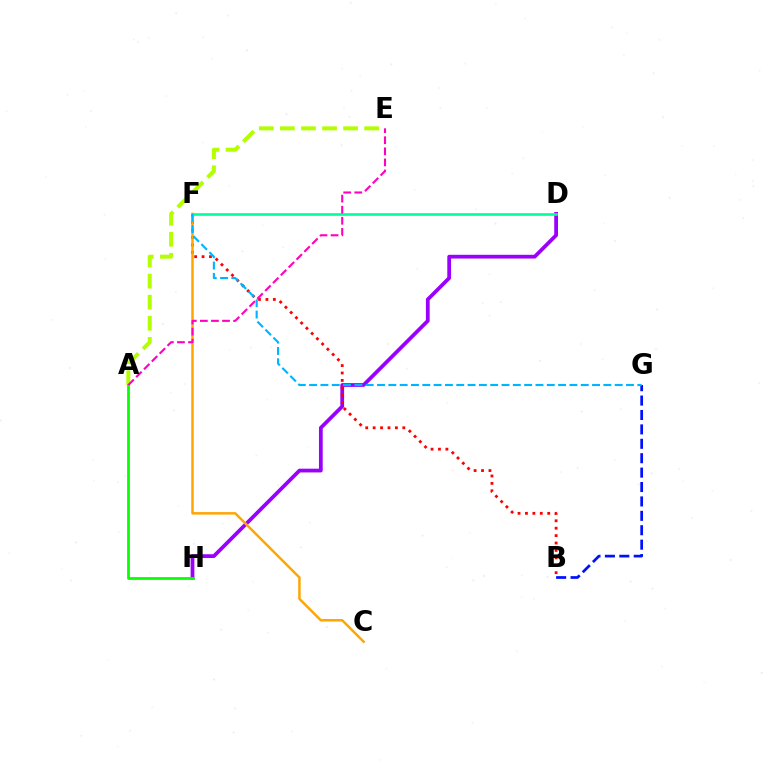{('D', 'H'): [{'color': '#9b00ff', 'line_style': 'solid', 'thickness': 2.7}], ('A', 'E'): [{'color': '#b3ff00', 'line_style': 'dashed', 'thickness': 2.86}, {'color': '#ff00bd', 'line_style': 'dashed', 'thickness': 1.5}], ('B', 'G'): [{'color': '#0010ff', 'line_style': 'dashed', 'thickness': 1.96}], ('B', 'F'): [{'color': '#ff0000', 'line_style': 'dotted', 'thickness': 2.02}], ('C', 'F'): [{'color': '#ffa500', 'line_style': 'solid', 'thickness': 1.78}], ('D', 'F'): [{'color': '#00ff9d', 'line_style': 'solid', 'thickness': 1.9}], ('A', 'H'): [{'color': '#08ff00', 'line_style': 'solid', 'thickness': 1.98}], ('F', 'G'): [{'color': '#00b5ff', 'line_style': 'dashed', 'thickness': 1.54}]}